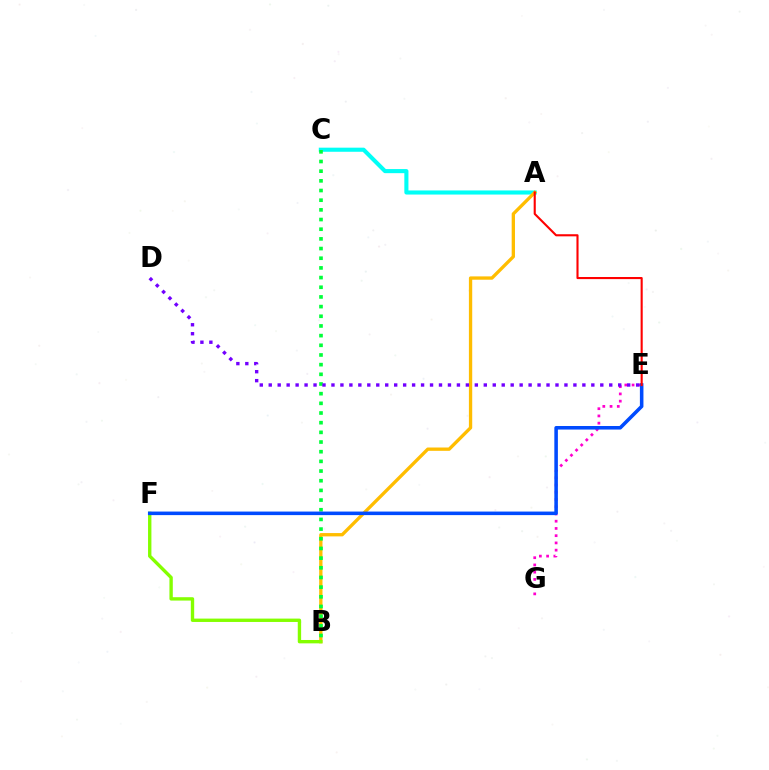{('A', 'C'): [{'color': '#00fff6', 'line_style': 'solid', 'thickness': 2.95}], ('A', 'B'): [{'color': '#ffbd00', 'line_style': 'solid', 'thickness': 2.39}], ('E', 'G'): [{'color': '#ff00cf', 'line_style': 'dotted', 'thickness': 1.97}], ('B', 'C'): [{'color': '#00ff39', 'line_style': 'dotted', 'thickness': 2.63}], ('D', 'E'): [{'color': '#7200ff', 'line_style': 'dotted', 'thickness': 2.43}], ('B', 'F'): [{'color': '#84ff00', 'line_style': 'solid', 'thickness': 2.42}], ('E', 'F'): [{'color': '#004bff', 'line_style': 'solid', 'thickness': 2.56}], ('A', 'E'): [{'color': '#ff0000', 'line_style': 'solid', 'thickness': 1.52}]}